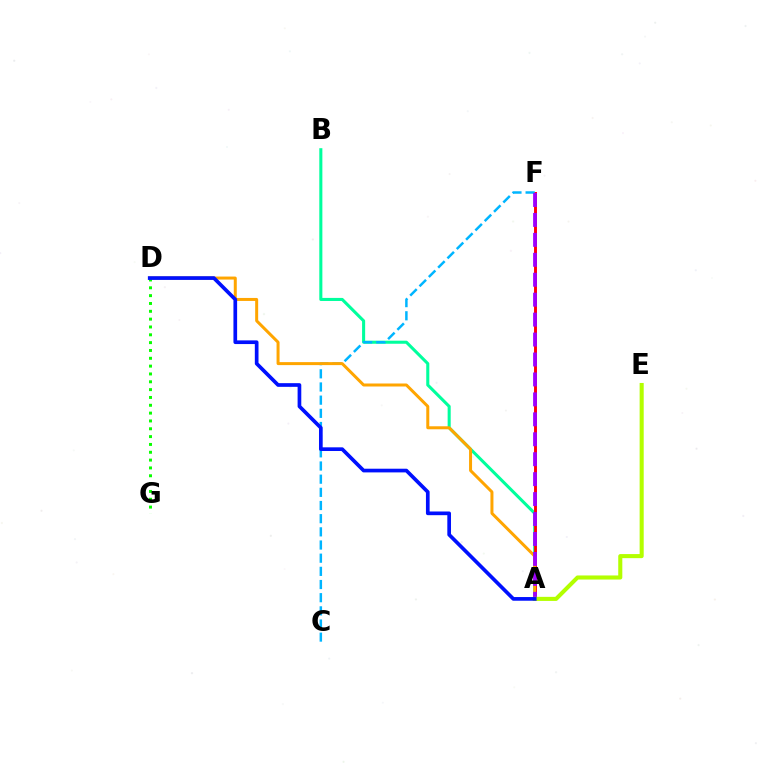{('A', 'F'): [{'color': '#ff00bd', 'line_style': 'solid', 'thickness': 1.93}, {'color': '#ff0000', 'line_style': 'solid', 'thickness': 2.01}, {'color': '#9b00ff', 'line_style': 'dashed', 'thickness': 2.71}], ('A', 'B'): [{'color': '#00ff9d', 'line_style': 'solid', 'thickness': 2.21}], ('C', 'F'): [{'color': '#00b5ff', 'line_style': 'dashed', 'thickness': 1.79}], ('A', 'D'): [{'color': '#ffa500', 'line_style': 'solid', 'thickness': 2.16}, {'color': '#0010ff', 'line_style': 'solid', 'thickness': 2.65}], ('D', 'G'): [{'color': '#08ff00', 'line_style': 'dotted', 'thickness': 2.13}], ('A', 'E'): [{'color': '#b3ff00', 'line_style': 'solid', 'thickness': 2.93}]}